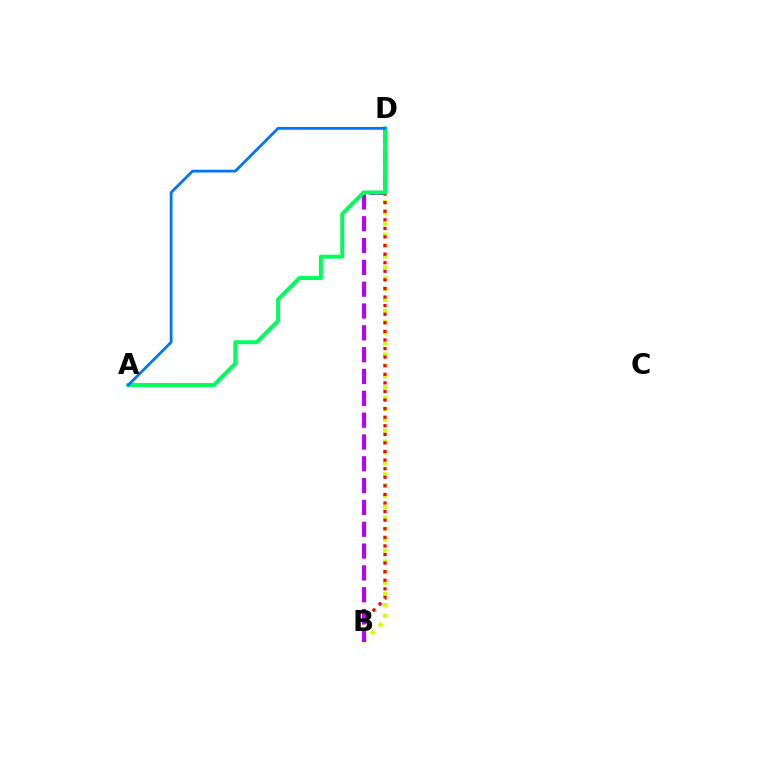{('B', 'D'): [{'color': '#d1ff00', 'line_style': 'dotted', 'thickness': 2.96}, {'color': '#ff0000', 'line_style': 'dotted', 'thickness': 2.33}, {'color': '#b900ff', 'line_style': 'dashed', 'thickness': 2.96}], ('A', 'D'): [{'color': '#00ff5c', 'line_style': 'solid', 'thickness': 2.85}, {'color': '#0074ff', 'line_style': 'solid', 'thickness': 2.0}]}